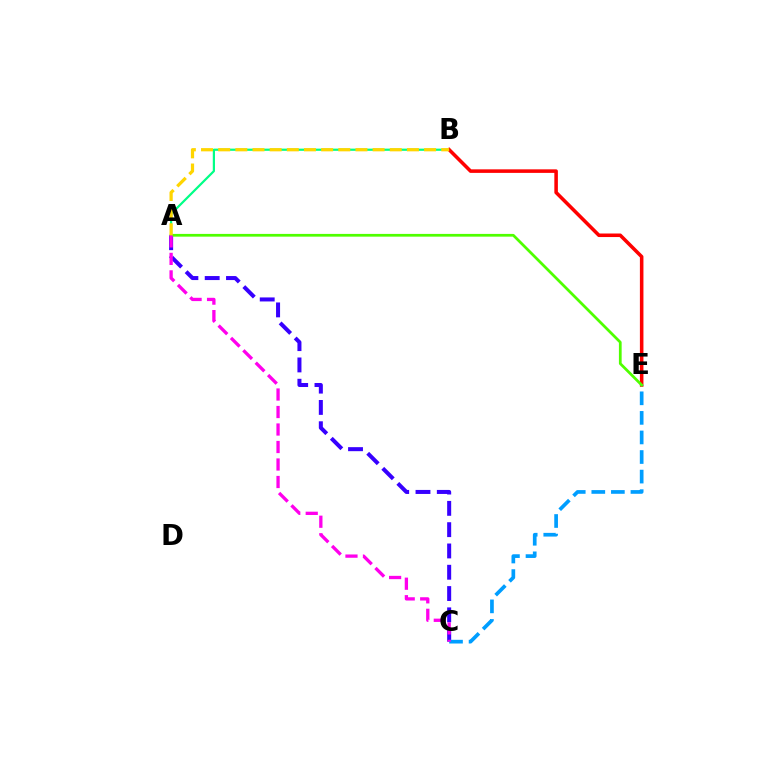{('A', 'B'): [{'color': '#00ff86', 'line_style': 'solid', 'thickness': 1.59}, {'color': '#ffd500', 'line_style': 'dashed', 'thickness': 2.33}], ('A', 'C'): [{'color': '#3700ff', 'line_style': 'dashed', 'thickness': 2.89}, {'color': '#ff00ed', 'line_style': 'dashed', 'thickness': 2.38}], ('B', 'E'): [{'color': '#ff0000', 'line_style': 'solid', 'thickness': 2.55}], ('C', 'E'): [{'color': '#009eff', 'line_style': 'dashed', 'thickness': 2.66}], ('A', 'E'): [{'color': '#4fff00', 'line_style': 'solid', 'thickness': 1.98}]}